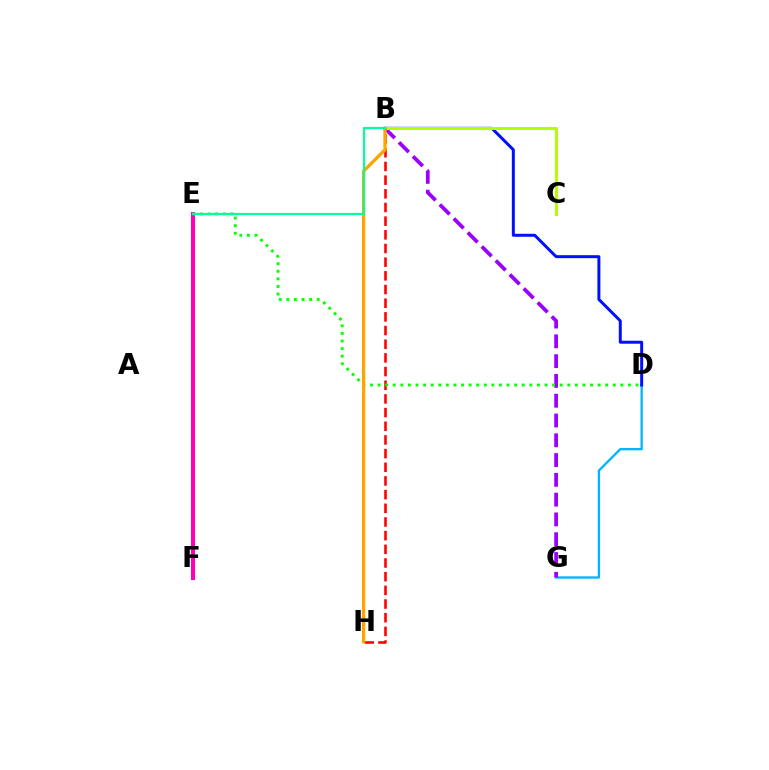{('D', 'G'): [{'color': '#00b5ff', 'line_style': 'solid', 'thickness': 1.66}], ('E', 'F'): [{'color': '#ff00bd', 'line_style': 'solid', 'thickness': 2.9}], ('B', 'D'): [{'color': '#0010ff', 'line_style': 'solid', 'thickness': 2.15}], ('B', 'G'): [{'color': '#9b00ff', 'line_style': 'dashed', 'thickness': 2.69}], ('B', 'C'): [{'color': '#b3ff00', 'line_style': 'solid', 'thickness': 2.19}], ('B', 'H'): [{'color': '#ff0000', 'line_style': 'dashed', 'thickness': 1.86}, {'color': '#ffa500', 'line_style': 'solid', 'thickness': 2.36}], ('D', 'E'): [{'color': '#08ff00', 'line_style': 'dotted', 'thickness': 2.06}], ('B', 'E'): [{'color': '#00ff9d', 'line_style': 'solid', 'thickness': 1.57}]}